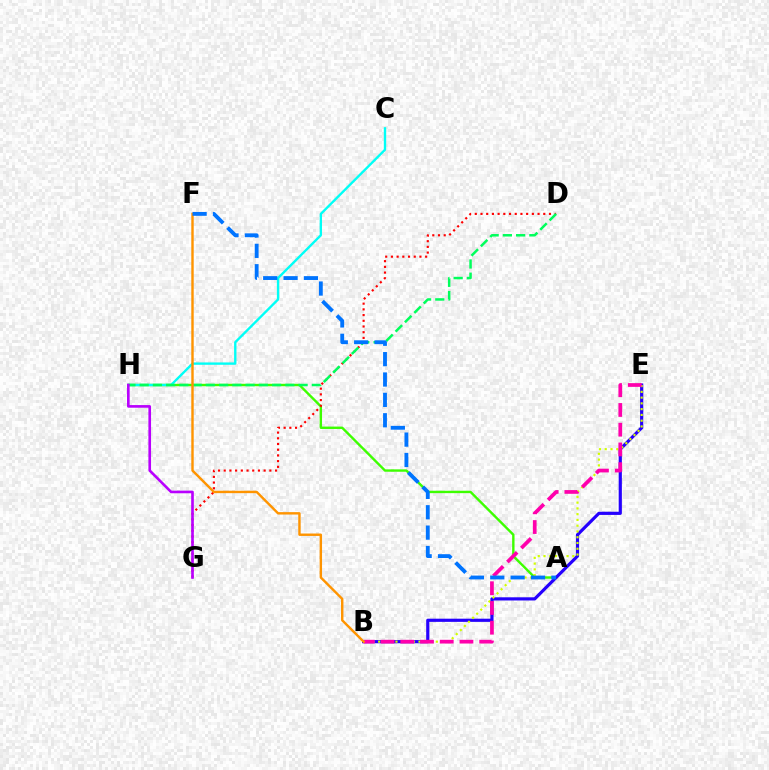{('A', 'H'): [{'color': '#3dff00', 'line_style': 'solid', 'thickness': 1.73}], ('B', 'E'): [{'color': '#2500ff', 'line_style': 'solid', 'thickness': 2.28}, {'color': '#d1ff00', 'line_style': 'dotted', 'thickness': 1.57}, {'color': '#ff00ac', 'line_style': 'dashed', 'thickness': 2.68}], ('C', 'H'): [{'color': '#00fff6', 'line_style': 'solid', 'thickness': 1.7}], ('D', 'G'): [{'color': '#ff0000', 'line_style': 'dotted', 'thickness': 1.55}], ('D', 'H'): [{'color': '#00ff5c', 'line_style': 'dashed', 'thickness': 1.8}], ('B', 'F'): [{'color': '#ff9400', 'line_style': 'solid', 'thickness': 1.74}], ('G', 'H'): [{'color': '#b900ff', 'line_style': 'solid', 'thickness': 1.9}], ('A', 'F'): [{'color': '#0074ff', 'line_style': 'dashed', 'thickness': 2.77}]}